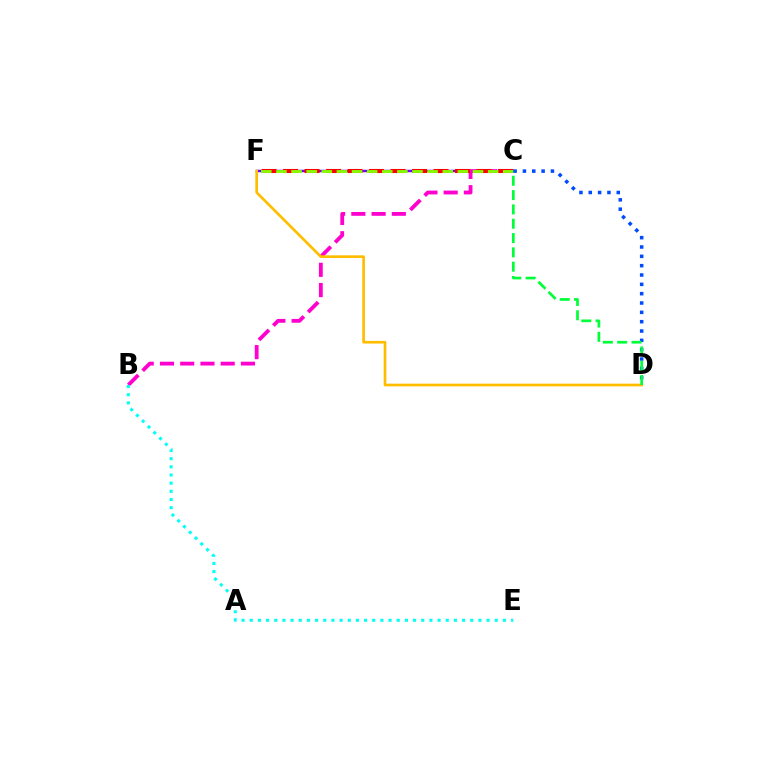{('C', 'F'): [{'color': '#7200ff', 'line_style': 'solid', 'thickness': 1.78}, {'color': '#ff0000', 'line_style': 'dashed', 'thickness': 2.92}, {'color': '#84ff00', 'line_style': 'dashed', 'thickness': 2.05}], ('B', 'C'): [{'color': '#ff00cf', 'line_style': 'dashed', 'thickness': 2.75}], ('D', 'F'): [{'color': '#ffbd00', 'line_style': 'solid', 'thickness': 1.93}], ('C', 'D'): [{'color': '#004bff', 'line_style': 'dotted', 'thickness': 2.54}, {'color': '#00ff39', 'line_style': 'dashed', 'thickness': 1.95}], ('B', 'E'): [{'color': '#00fff6', 'line_style': 'dotted', 'thickness': 2.22}]}